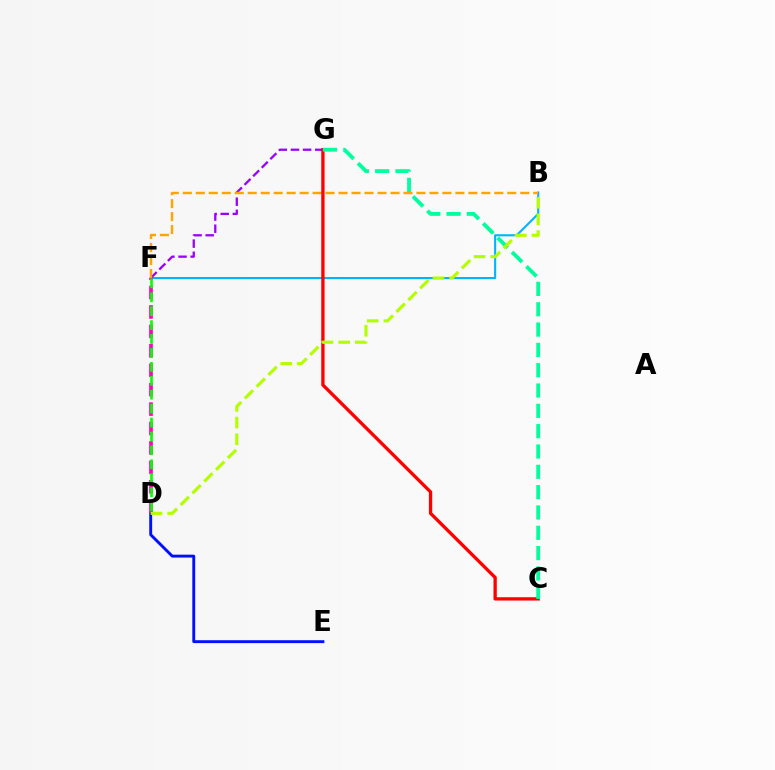{('B', 'F'): [{'color': '#00b5ff', 'line_style': 'solid', 'thickness': 1.51}, {'color': '#ffa500', 'line_style': 'dashed', 'thickness': 1.76}], ('D', 'E'): [{'color': '#0010ff', 'line_style': 'solid', 'thickness': 2.09}], ('F', 'G'): [{'color': '#9b00ff', 'line_style': 'dashed', 'thickness': 1.65}], ('D', 'F'): [{'color': '#ff00bd', 'line_style': 'dashed', 'thickness': 2.64}, {'color': '#08ff00', 'line_style': 'dashed', 'thickness': 1.89}], ('C', 'G'): [{'color': '#ff0000', 'line_style': 'solid', 'thickness': 2.39}, {'color': '#00ff9d', 'line_style': 'dashed', 'thickness': 2.76}], ('B', 'D'): [{'color': '#b3ff00', 'line_style': 'dashed', 'thickness': 2.26}]}